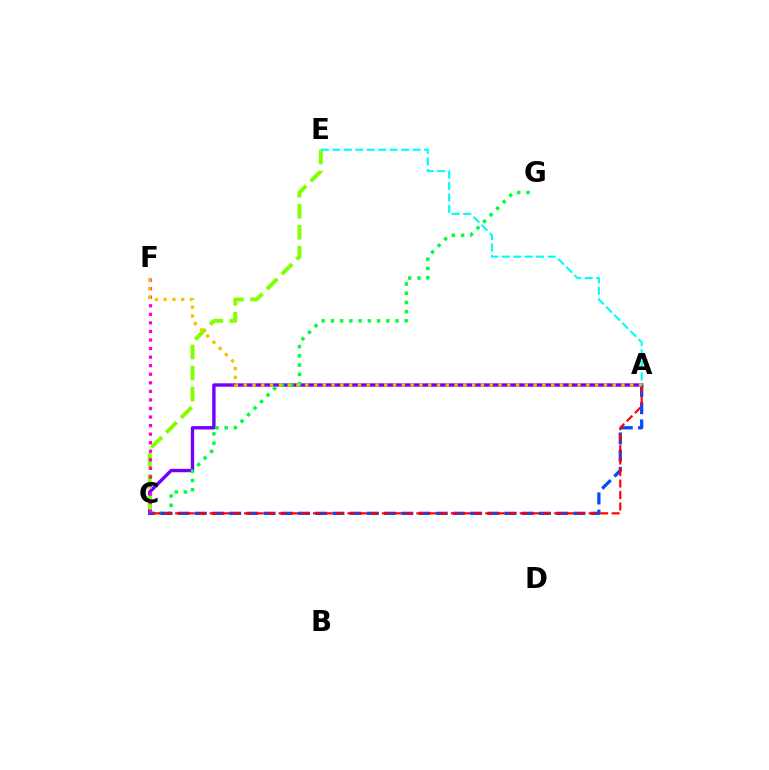{('A', 'C'): [{'color': '#7200ff', 'line_style': 'solid', 'thickness': 2.43}, {'color': '#004bff', 'line_style': 'dashed', 'thickness': 2.34}, {'color': '#ff0000', 'line_style': 'dashed', 'thickness': 1.56}], ('C', 'E'): [{'color': '#84ff00', 'line_style': 'dashed', 'thickness': 2.85}], ('C', 'G'): [{'color': '#00ff39', 'line_style': 'dotted', 'thickness': 2.51}], ('C', 'F'): [{'color': '#ff00cf', 'line_style': 'dotted', 'thickness': 2.33}], ('A', 'F'): [{'color': '#ffbd00', 'line_style': 'dotted', 'thickness': 2.39}], ('A', 'E'): [{'color': '#00fff6', 'line_style': 'dashed', 'thickness': 1.56}]}